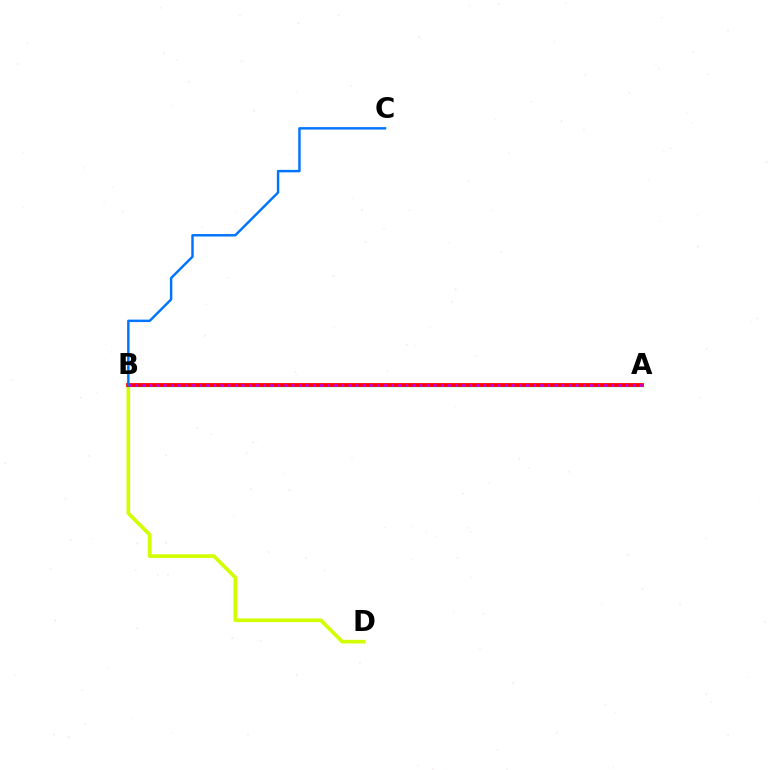{('B', 'D'): [{'color': '#d1ff00', 'line_style': 'solid', 'thickness': 2.63}], ('A', 'B'): [{'color': '#00ff5c', 'line_style': 'solid', 'thickness': 2.34}, {'color': '#ff0000', 'line_style': 'solid', 'thickness': 2.72}, {'color': '#b900ff', 'line_style': 'dotted', 'thickness': 1.93}], ('B', 'C'): [{'color': '#0074ff', 'line_style': 'solid', 'thickness': 1.76}]}